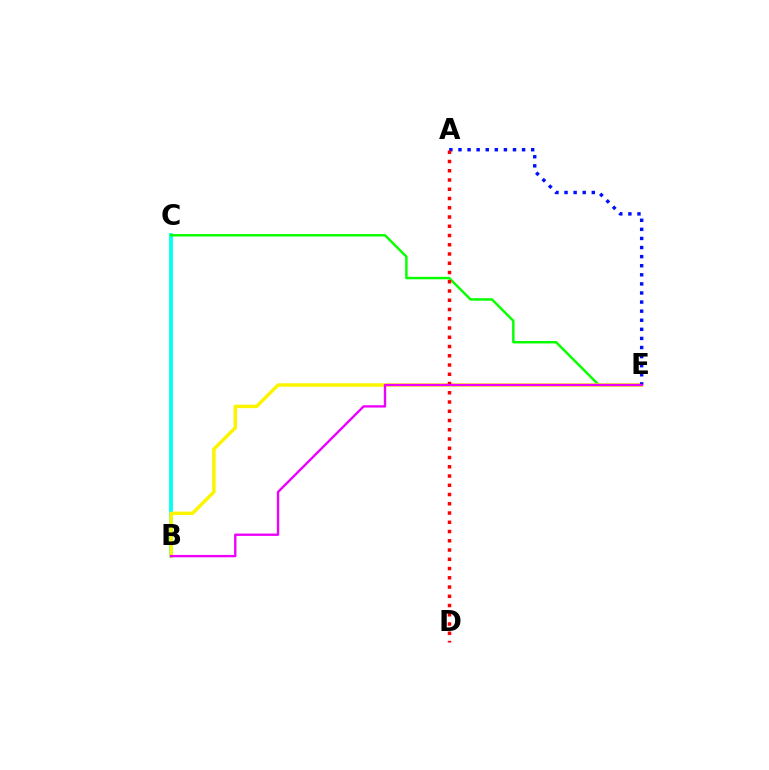{('B', 'C'): [{'color': '#00fff6', 'line_style': 'solid', 'thickness': 2.72}], ('C', 'E'): [{'color': '#08ff00', 'line_style': 'solid', 'thickness': 1.77}], ('B', 'E'): [{'color': '#fcf500', 'line_style': 'solid', 'thickness': 2.51}, {'color': '#ee00ff', 'line_style': 'solid', 'thickness': 1.7}], ('A', 'E'): [{'color': '#0010ff', 'line_style': 'dotted', 'thickness': 2.47}], ('A', 'D'): [{'color': '#ff0000', 'line_style': 'dotted', 'thickness': 2.51}]}